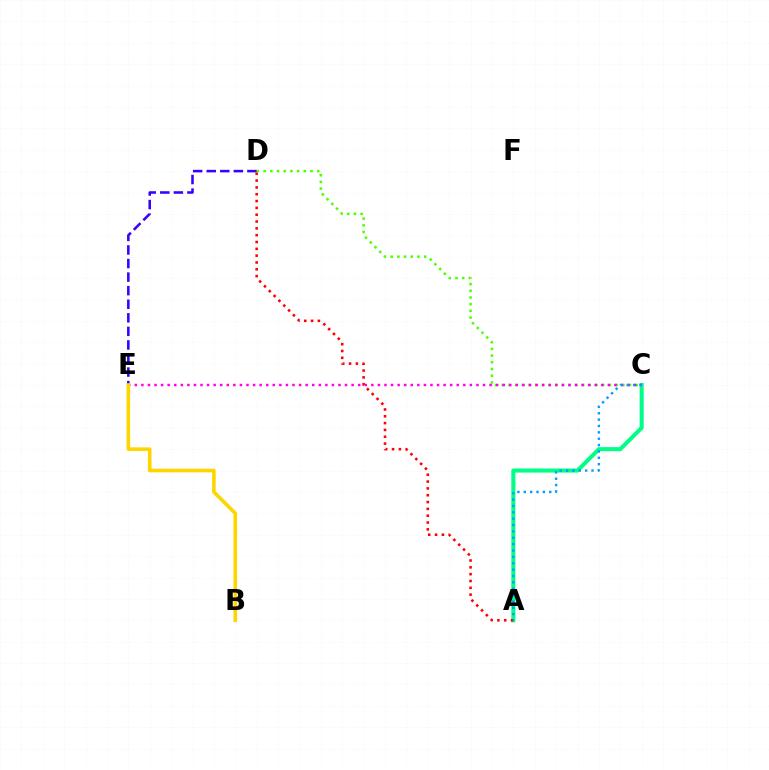{('C', 'D'): [{'color': '#4fff00', 'line_style': 'dotted', 'thickness': 1.82}], ('D', 'E'): [{'color': '#3700ff', 'line_style': 'dashed', 'thickness': 1.84}], ('A', 'C'): [{'color': '#00ff86', 'line_style': 'solid', 'thickness': 2.92}, {'color': '#009eff', 'line_style': 'dotted', 'thickness': 1.73}], ('C', 'E'): [{'color': '#ff00ed', 'line_style': 'dotted', 'thickness': 1.79}], ('B', 'E'): [{'color': '#ffd500', 'line_style': 'solid', 'thickness': 2.6}], ('A', 'D'): [{'color': '#ff0000', 'line_style': 'dotted', 'thickness': 1.85}]}